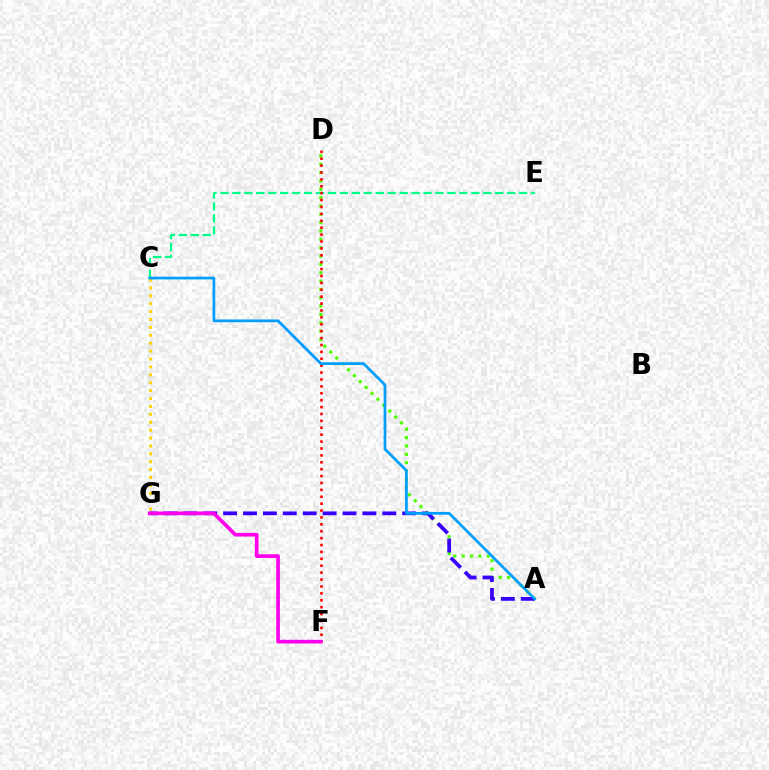{('A', 'D'): [{'color': '#4fff00', 'line_style': 'dotted', 'thickness': 2.27}], ('C', 'G'): [{'color': '#ffd500', 'line_style': 'dotted', 'thickness': 2.15}], ('C', 'E'): [{'color': '#00ff86', 'line_style': 'dashed', 'thickness': 1.62}], ('A', 'G'): [{'color': '#3700ff', 'line_style': 'dashed', 'thickness': 2.7}], ('D', 'F'): [{'color': '#ff0000', 'line_style': 'dotted', 'thickness': 1.87}], ('F', 'G'): [{'color': '#ff00ed', 'line_style': 'solid', 'thickness': 2.64}], ('A', 'C'): [{'color': '#009eff', 'line_style': 'solid', 'thickness': 1.97}]}